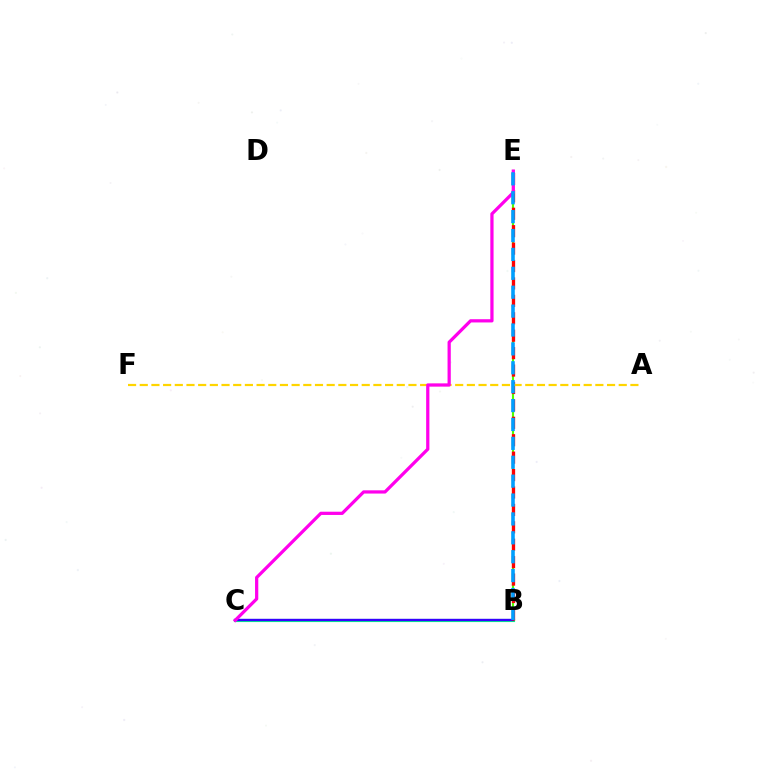{('B', 'C'): [{'color': '#00ff86', 'line_style': 'solid', 'thickness': 2.26}, {'color': '#3700ff', 'line_style': 'solid', 'thickness': 1.69}], ('B', 'E'): [{'color': '#4fff00', 'line_style': 'solid', 'thickness': 1.52}, {'color': '#ff0000', 'line_style': 'dashed', 'thickness': 2.37}, {'color': '#009eff', 'line_style': 'dashed', 'thickness': 2.57}], ('A', 'F'): [{'color': '#ffd500', 'line_style': 'dashed', 'thickness': 1.59}], ('C', 'E'): [{'color': '#ff00ed', 'line_style': 'solid', 'thickness': 2.33}]}